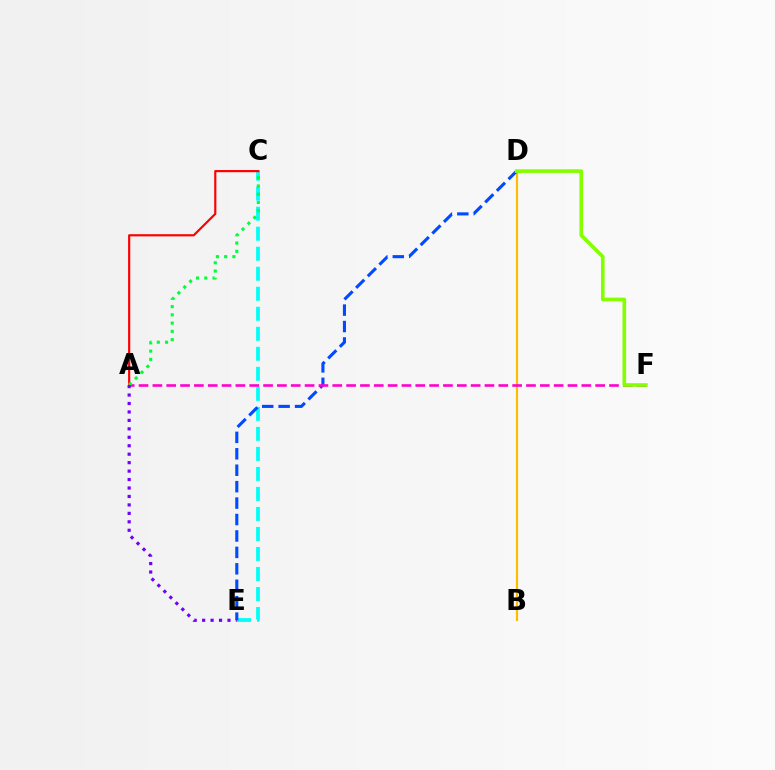{('B', 'D'): [{'color': '#ffbd00', 'line_style': 'solid', 'thickness': 1.57}], ('C', 'E'): [{'color': '#00fff6', 'line_style': 'dashed', 'thickness': 2.72}], ('D', 'E'): [{'color': '#004bff', 'line_style': 'dashed', 'thickness': 2.23}], ('A', 'F'): [{'color': '#ff00cf', 'line_style': 'dashed', 'thickness': 1.88}], ('D', 'F'): [{'color': '#84ff00', 'line_style': 'solid', 'thickness': 2.61}], ('A', 'C'): [{'color': '#ff0000', 'line_style': 'solid', 'thickness': 1.56}, {'color': '#00ff39', 'line_style': 'dotted', 'thickness': 2.24}], ('A', 'E'): [{'color': '#7200ff', 'line_style': 'dotted', 'thickness': 2.3}]}